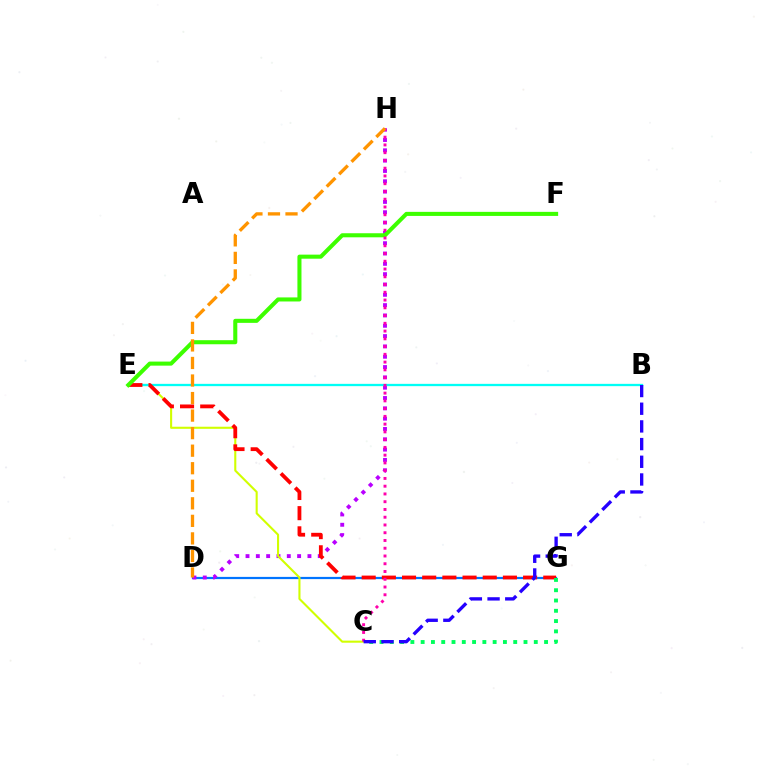{('D', 'G'): [{'color': '#0074ff', 'line_style': 'solid', 'thickness': 1.59}], ('D', 'H'): [{'color': '#b900ff', 'line_style': 'dotted', 'thickness': 2.8}, {'color': '#ff9400', 'line_style': 'dashed', 'thickness': 2.38}], ('C', 'E'): [{'color': '#d1ff00', 'line_style': 'solid', 'thickness': 1.51}], ('B', 'E'): [{'color': '#00fff6', 'line_style': 'solid', 'thickness': 1.65}], ('E', 'G'): [{'color': '#ff0000', 'line_style': 'dashed', 'thickness': 2.74}], ('C', 'G'): [{'color': '#00ff5c', 'line_style': 'dotted', 'thickness': 2.79}], ('E', 'F'): [{'color': '#3dff00', 'line_style': 'solid', 'thickness': 2.92}], ('C', 'H'): [{'color': '#ff00ac', 'line_style': 'dotted', 'thickness': 2.11}], ('B', 'C'): [{'color': '#2500ff', 'line_style': 'dashed', 'thickness': 2.4}]}